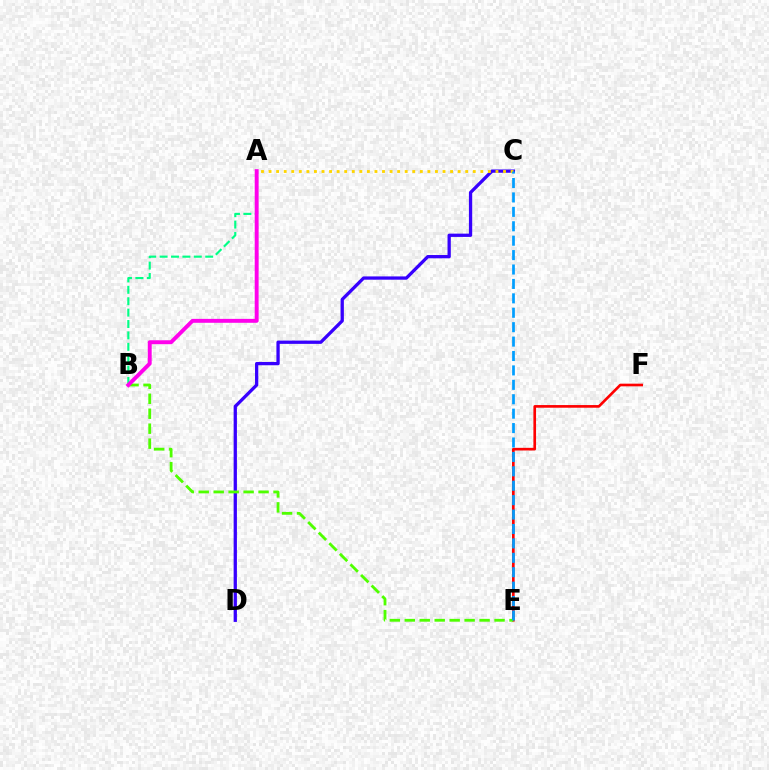{('A', 'B'): [{'color': '#00ff86', 'line_style': 'dashed', 'thickness': 1.55}, {'color': '#ff00ed', 'line_style': 'solid', 'thickness': 2.82}], ('E', 'F'): [{'color': '#ff0000', 'line_style': 'solid', 'thickness': 1.91}], ('C', 'D'): [{'color': '#3700ff', 'line_style': 'solid', 'thickness': 2.36}], ('B', 'E'): [{'color': '#4fff00', 'line_style': 'dashed', 'thickness': 2.03}], ('A', 'C'): [{'color': '#ffd500', 'line_style': 'dotted', 'thickness': 2.05}], ('C', 'E'): [{'color': '#009eff', 'line_style': 'dashed', 'thickness': 1.96}]}